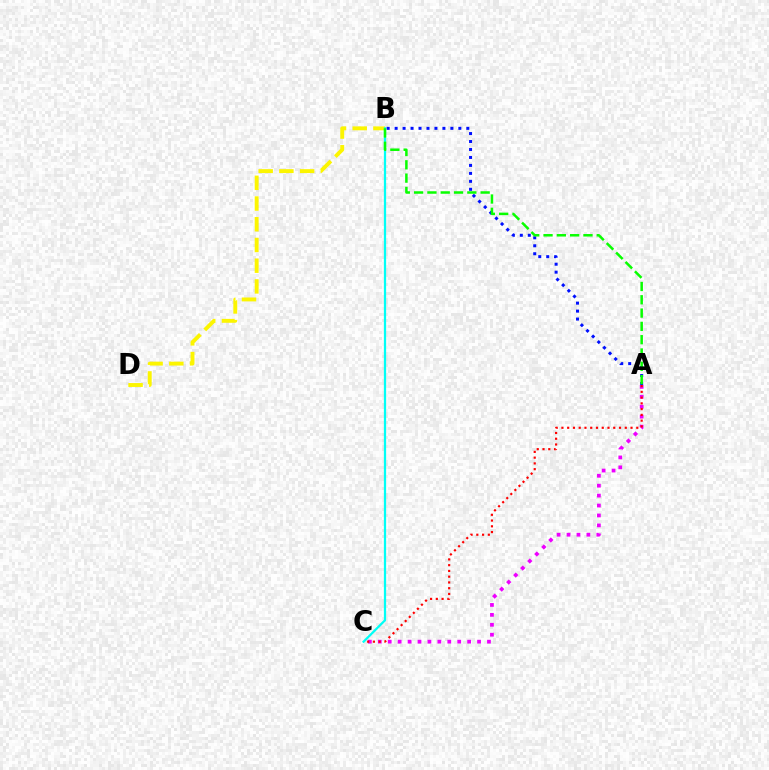{('B', 'D'): [{'color': '#fcf500', 'line_style': 'dashed', 'thickness': 2.81}], ('B', 'C'): [{'color': '#00fff6', 'line_style': 'solid', 'thickness': 1.62}], ('A', 'C'): [{'color': '#ee00ff', 'line_style': 'dotted', 'thickness': 2.7}, {'color': '#ff0000', 'line_style': 'dotted', 'thickness': 1.56}], ('A', 'B'): [{'color': '#0010ff', 'line_style': 'dotted', 'thickness': 2.16}, {'color': '#08ff00', 'line_style': 'dashed', 'thickness': 1.81}]}